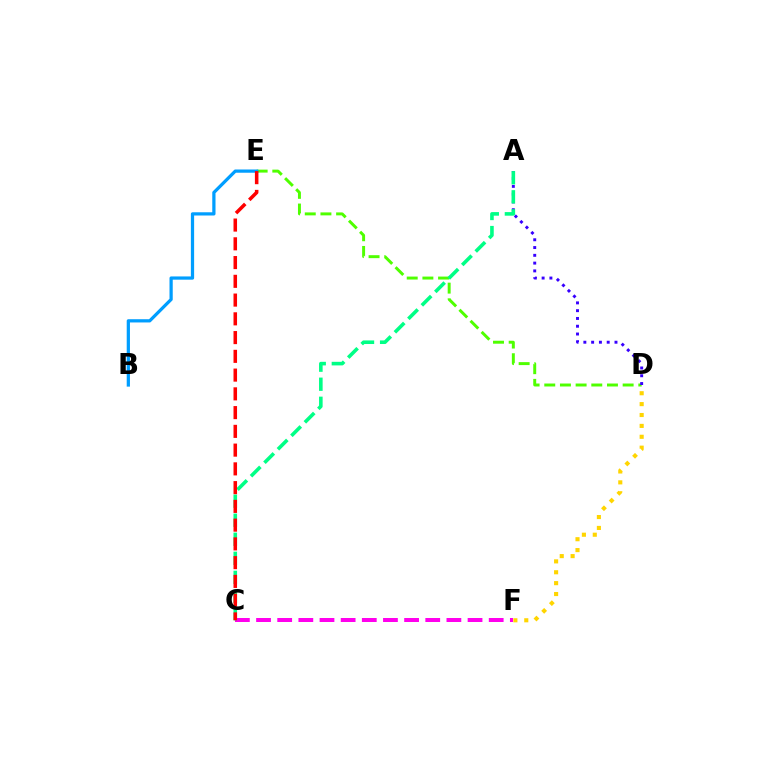{('D', 'E'): [{'color': '#4fff00', 'line_style': 'dashed', 'thickness': 2.13}], ('D', 'F'): [{'color': '#ffd500', 'line_style': 'dotted', 'thickness': 2.96}], ('C', 'F'): [{'color': '#ff00ed', 'line_style': 'dashed', 'thickness': 2.87}], ('A', 'D'): [{'color': '#3700ff', 'line_style': 'dotted', 'thickness': 2.11}], ('A', 'C'): [{'color': '#00ff86', 'line_style': 'dashed', 'thickness': 2.59}], ('B', 'E'): [{'color': '#009eff', 'line_style': 'solid', 'thickness': 2.33}], ('C', 'E'): [{'color': '#ff0000', 'line_style': 'dashed', 'thickness': 2.55}]}